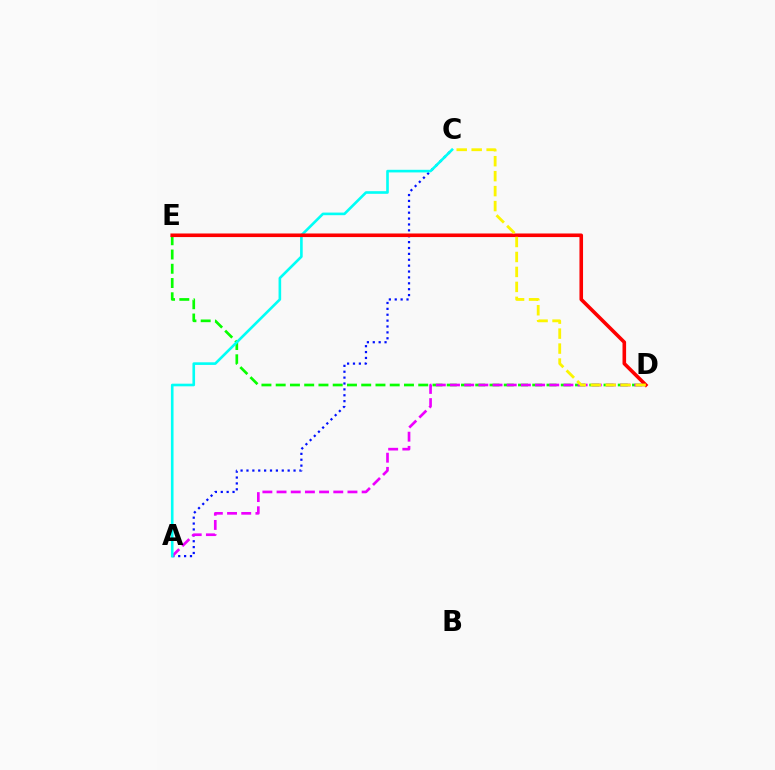{('A', 'C'): [{'color': '#0010ff', 'line_style': 'dotted', 'thickness': 1.6}, {'color': '#00fff6', 'line_style': 'solid', 'thickness': 1.89}], ('D', 'E'): [{'color': '#08ff00', 'line_style': 'dashed', 'thickness': 1.94}, {'color': '#ff0000', 'line_style': 'solid', 'thickness': 2.59}], ('A', 'D'): [{'color': '#ee00ff', 'line_style': 'dashed', 'thickness': 1.93}], ('C', 'D'): [{'color': '#fcf500', 'line_style': 'dashed', 'thickness': 2.03}]}